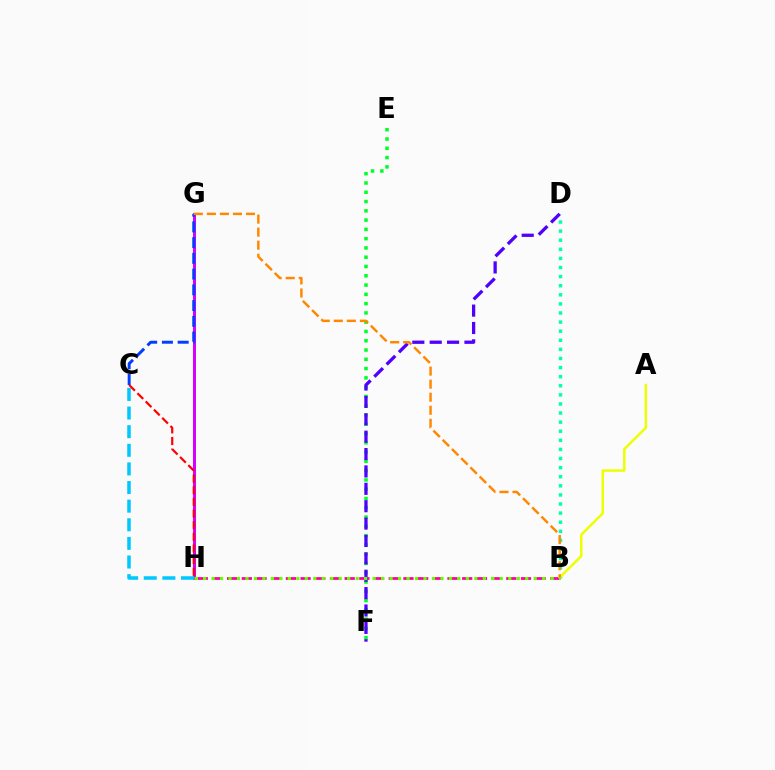{('B', 'H'): [{'color': '#ff00a0', 'line_style': 'dashed', 'thickness': 2.0}, {'color': '#66ff00', 'line_style': 'dotted', 'thickness': 2.3}], ('B', 'D'): [{'color': '#00ffaf', 'line_style': 'dotted', 'thickness': 2.47}], ('A', 'B'): [{'color': '#eeff00', 'line_style': 'solid', 'thickness': 1.79}], ('G', 'H'): [{'color': '#d600ff', 'line_style': 'solid', 'thickness': 2.16}], ('E', 'F'): [{'color': '#00ff27', 'line_style': 'dotted', 'thickness': 2.52}], ('D', 'F'): [{'color': '#4f00ff', 'line_style': 'dashed', 'thickness': 2.36}], ('C', 'G'): [{'color': '#003fff', 'line_style': 'dashed', 'thickness': 2.14}], ('C', 'H'): [{'color': '#00c7ff', 'line_style': 'dashed', 'thickness': 2.53}, {'color': '#ff0000', 'line_style': 'dashed', 'thickness': 1.58}], ('B', 'G'): [{'color': '#ff8800', 'line_style': 'dashed', 'thickness': 1.77}]}